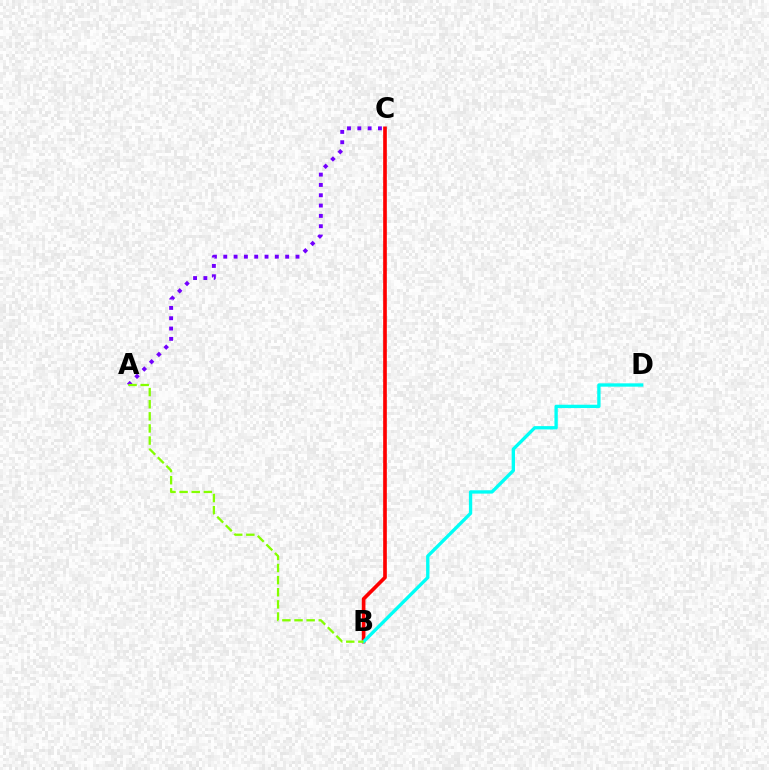{('B', 'C'): [{'color': '#ff0000', 'line_style': 'solid', 'thickness': 2.64}], ('A', 'C'): [{'color': '#7200ff', 'line_style': 'dotted', 'thickness': 2.8}], ('B', 'D'): [{'color': '#00fff6', 'line_style': 'solid', 'thickness': 2.4}], ('A', 'B'): [{'color': '#84ff00', 'line_style': 'dashed', 'thickness': 1.65}]}